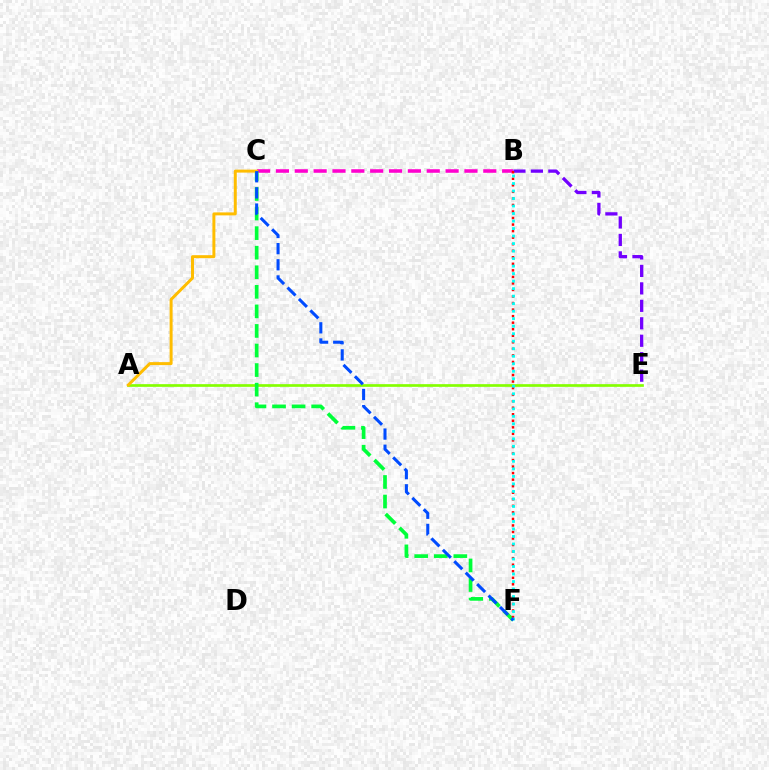{('B', 'E'): [{'color': '#7200ff', 'line_style': 'dashed', 'thickness': 2.37}], ('A', 'E'): [{'color': '#84ff00', 'line_style': 'solid', 'thickness': 1.94}], ('B', 'C'): [{'color': '#ff00cf', 'line_style': 'dashed', 'thickness': 2.56}], ('C', 'F'): [{'color': '#00ff39', 'line_style': 'dashed', 'thickness': 2.66}, {'color': '#004bff', 'line_style': 'dashed', 'thickness': 2.19}], ('A', 'C'): [{'color': '#ffbd00', 'line_style': 'solid', 'thickness': 2.14}], ('B', 'F'): [{'color': '#ff0000', 'line_style': 'dotted', 'thickness': 1.78}, {'color': '#00fff6', 'line_style': 'dotted', 'thickness': 2.04}]}